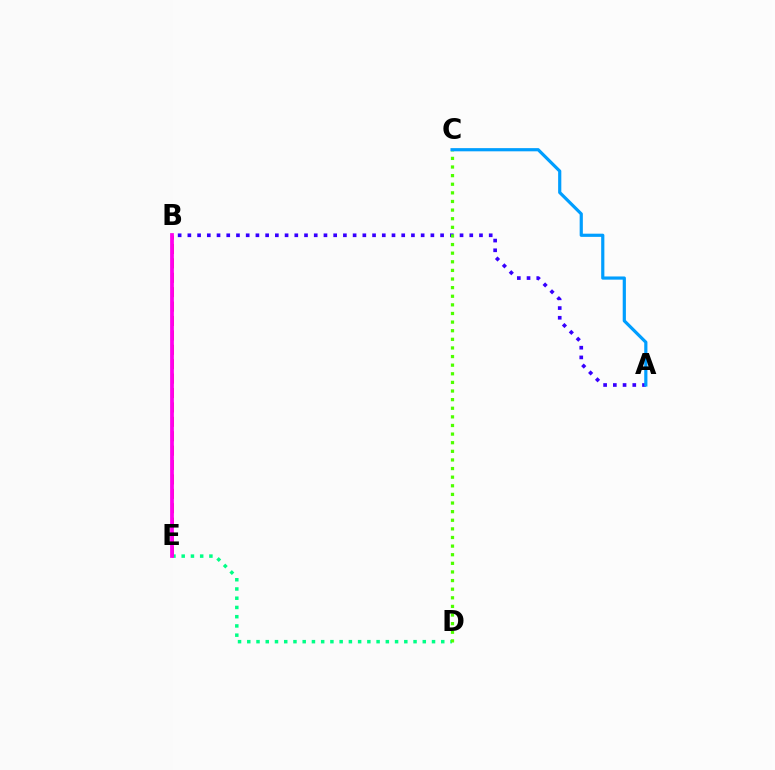{('B', 'E'): [{'color': '#ffd500', 'line_style': 'dotted', 'thickness': 1.55}, {'color': '#ff0000', 'line_style': 'dashed', 'thickness': 1.96}, {'color': '#ff00ed', 'line_style': 'solid', 'thickness': 2.7}], ('D', 'E'): [{'color': '#00ff86', 'line_style': 'dotted', 'thickness': 2.51}], ('A', 'B'): [{'color': '#3700ff', 'line_style': 'dotted', 'thickness': 2.64}], ('C', 'D'): [{'color': '#4fff00', 'line_style': 'dotted', 'thickness': 2.34}], ('A', 'C'): [{'color': '#009eff', 'line_style': 'solid', 'thickness': 2.3}]}